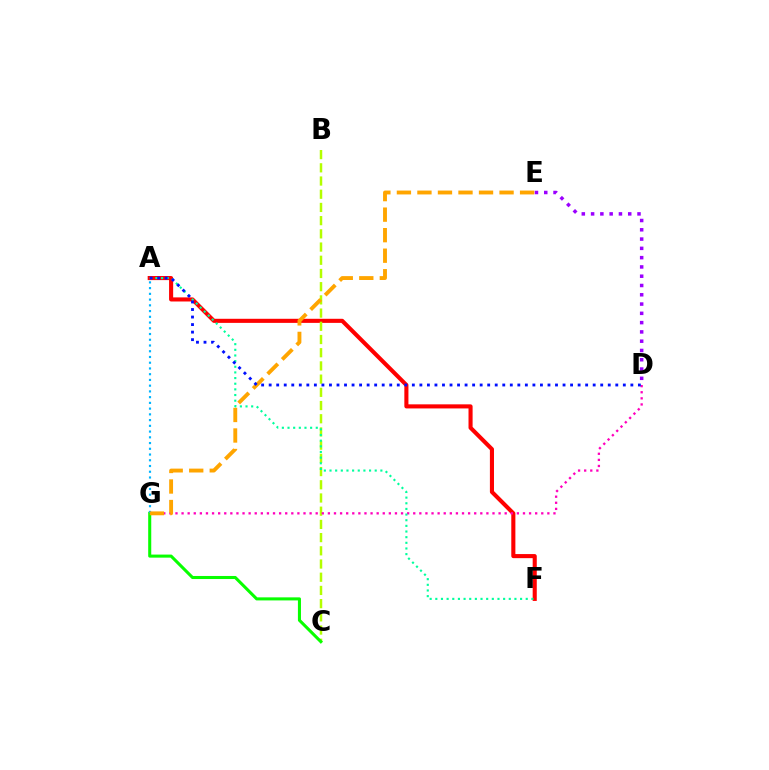{('A', 'F'): [{'color': '#ff0000', 'line_style': 'solid', 'thickness': 2.94}, {'color': '#00ff9d', 'line_style': 'dotted', 'thickness': 1.54}], ('B', 'C'): [{'color': '#b3ff00', 'line_style': 'dashed', 'thickness': 1.79}], ('D', 'G'): [{'color': '#ff00bd', 'line_style': 'dotted', 'thickness': 1.66}], ('C', 'G'): [{'color': '#08ff00', 'line_style': 'solid', 'thickness': 2.2}], ('D', 'E'): [{'color': '#9b00ff', 'line_style': 'dotted', 'thickness': 2.52}], ('A', 'G'): [{'color': '#00b5ff', 'line_style': 'dotted', 'thickness': 1.56}], ('E', 'G'): [{'color': '#ffa500', 'line_style': 'dashed', 'thickness': 2.79}], ('A', 'D'): [{'color': '#0010ff', 'line_style': 'dotted', 'thickness': 2.05}]}